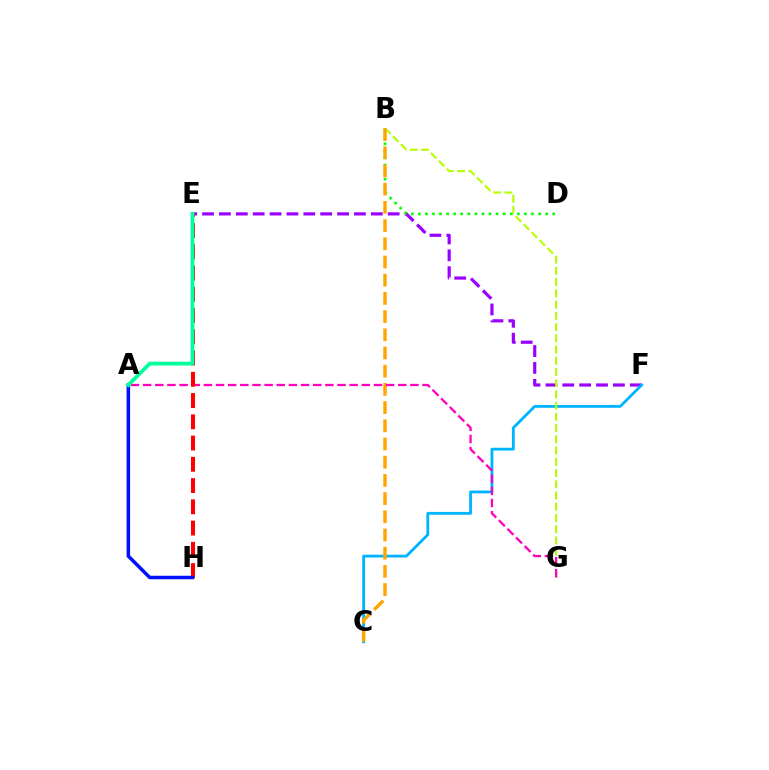{('E', 'F'): [{'color': '#9b00ff', 'line_style': 'dashed', 'thickness': 2.29}], ('C', 'F'): [{'color': '#00b5ff', 'line_style': 'solid', 'thickness': 2.03}], ('B', 'D'): [{'color': '#08ff00', 'line_style': 'dotted', 'thickness': 1.92}], ('B', 'G'): [{'color': '#b3ff00', 'line_style': 'dashed', 'thickness': 1.53}], ('B', 'C'): [{'color': '#ffa500', 'line_style': 'dashed', 'thickness': 2.47}], ('A', 'G'): [{'color': '#ff00bd', 'line_style': 'dashed', 'thickness': 1.65}], ('E', 'H'): [{'color': '#ff0000', 'line_style': 'dashed', 'thickness': 2.89}], ('A', 'H'): [{'color': '#0010ff', 'line_style': 'solid', 'thickness': 2.52}], ('A', 'E'): [{'color': '#00ff9d', 'line_style': 'solid', 'thickness': 2.72}]}